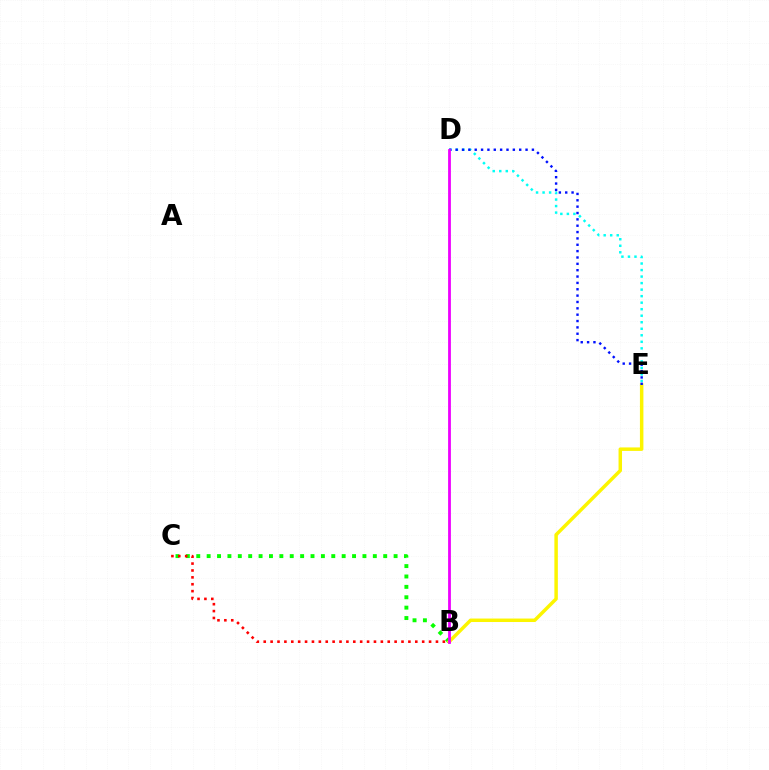{('B', 'C'): [{'color': '#08ff00', 'line_style': 'dotted', 'thickness': 2.82}, {'color': '#ff0000', 'line_style': 'dotted', 'thickness': 1.87}], ('D', 'E'): [{'color': '#00fff6', 'line_style': 'dotted', 'thickness': 1.77}, {'color': '#0010ff', 'line_style': 'dotted', 'thickness': 1.73}], ('B', 'E'): [{'color': '#fcf500', 'line_style': 'solid', 'thickness': 2.5}], ('B', 'D'): [{'color': '#ee00ff', 'line_style': 'solid', 'thickness': 2.02}]}